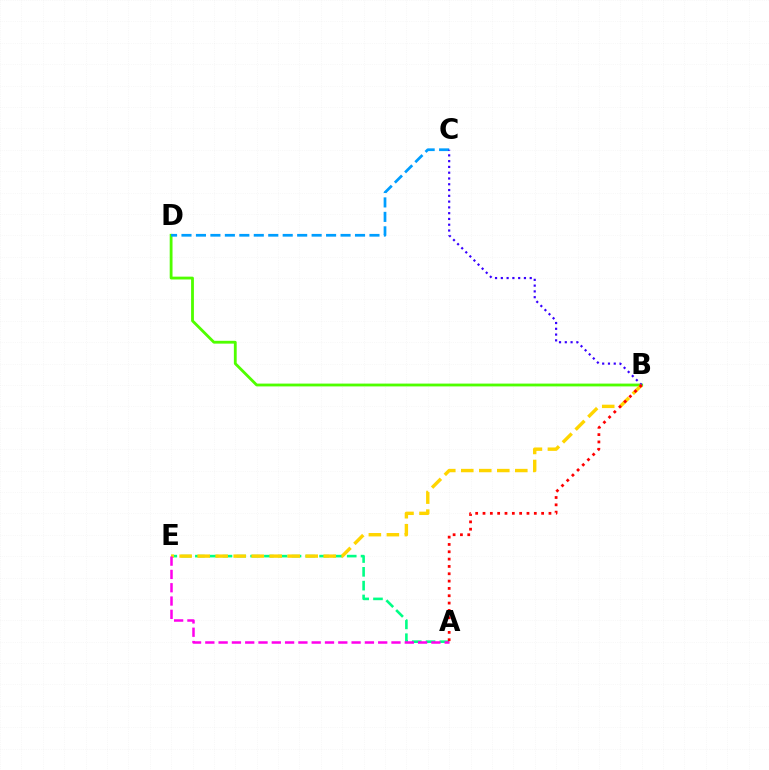{('A', 'E'): [{'color': '#00ff86', 'line_style': 'dashed', 'thickness': 1.88}, {'color': '#ff00ed', 'line_style': 'dashed', 'thickness': 1.81}], ('B', 'D'): [{'color': '#4fff00', 'line_style': 'solid', 'thickness': 2.03}], ('C', 'D'): [{'color': '#009eff', 'line_style': 'dashed', 'thickness': 1.96}], ('B', 'C'): [{'color': '#3700ff', 'line_style': 'dotted', 'thickness': 1.57}], ('B', 'E'): [{'color': '#ffd500', 'line_style': 'dashed', 'thickness': 2.45}], ('A', 'B'): [{'color': '#ff0000', 'line_style': 'dotted', 'thickness': 1.99}]}